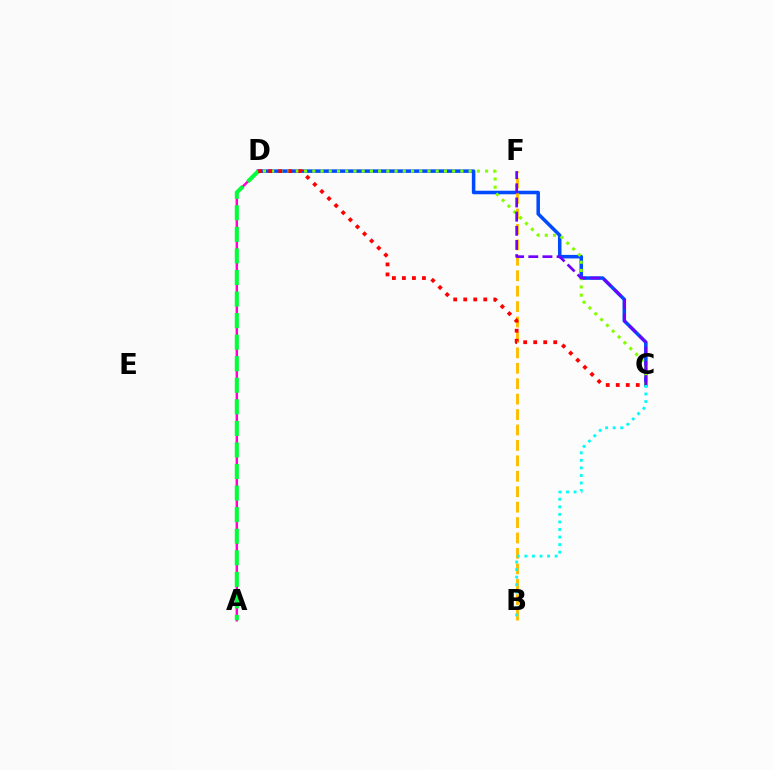{('C', 'D'): [{'color': '#004bff', 'line_style': 'solid', 'thickness': 2.54}, {'color': '#84ff00', 'line_style': 'dotted', 'thickness': 2.24}, {'color': '#ff0000', 'line_style': 'dotted', 'thickness': 2.72}], ('B', 'F'): [{'color': '#ffbd00', 'line_style': 'dashed', 'thickness': 2.1}], ('C', 'F'): [{'color': '#7200ff', 'line_style': 'dashed', 'thickness': 1.92}], ('A', 'D'): [{'color': '#ff00cf', 'line_style': 'solid', 'thickness': 1.76}, {'color': '#00ff39', 'line_style': 'dashed', 'thickness': 2.93}], ('B', 'C'): [{'color': '#00fff6', 'line_style': 'dotted', 'thickness': 2.05}]}